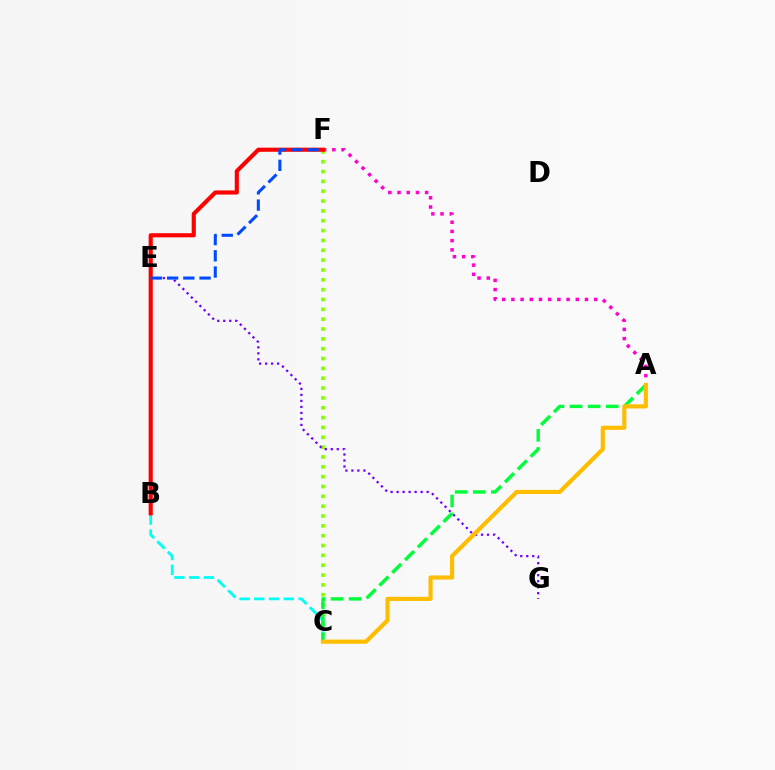{('C', 'F'): [{'color': '#84ff00', 'line_style': 'dotted', 'thickness': 2.67}], ('B', 'C'): [{'color': '#00fff6', 'line_style': 'dashed', 'thickness': 2.01}], ('A', 'F'): [{'color': '#ff00cf', 'line_style': 'dotted', 'thickness': 2.5}], ('E', 'G'): [{'color': '#7200ff', 'line_style': 'dotted', 'thickness': 1.63}], ('B', 'F'): [{'color': '#ff0000', 'line_style': 'solid', 'thickness': 2.96}], ('E', 'F'): [{'color': '#004bff', 'line_style': 'dashed', 'thickness': 2.21}], ('A', 'C'): [{'color': '#00ff39', 'line_style': 'dashed', 'thickness': 2.46}, {'color': '#ffbd00', 'line_style': 'solid', 'thickness': 2.98}]}